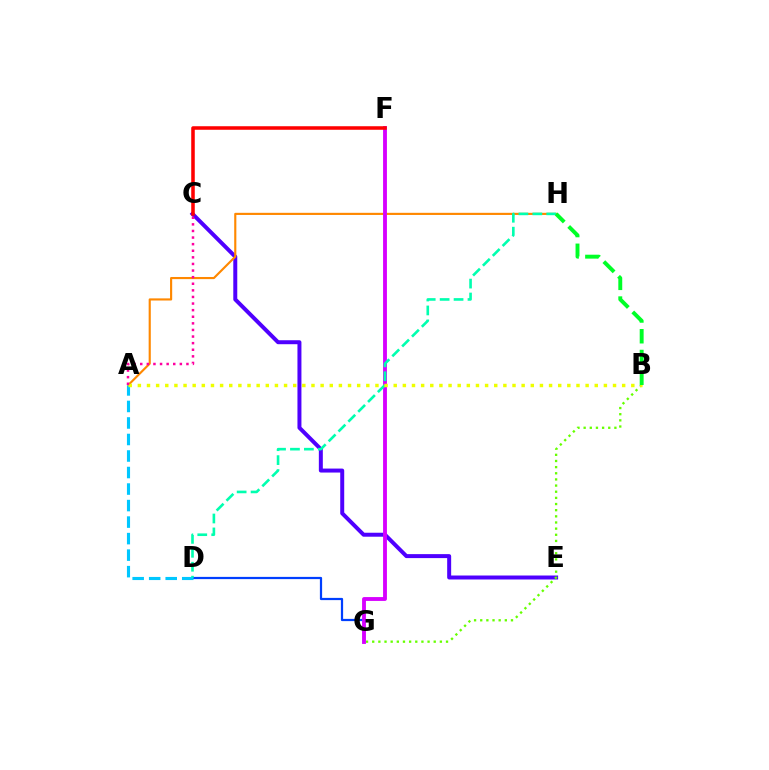{('C', 'E'): [{'color': '#4f00ff', 'line_style': 'solid', 'thickness': 2.87}], ('D', 'G'): [{'color': '#003fff', 'line_style': 'solid', 'thickness': 1.61}], ('A', 'H'): [{'color': '#ff8800', 'line_style': 'solid', 'thickness': 1.54}], ('B', 'G'): [{'color': '#66ff00', 'line_style': 'dotted', 'thickness': 1.67}], ('F', 'G'): [{'color': '#d600ff', 'line_style': 'solid', 'thickness': 2.77}], ('A', 'D'): [{'color': '#00c7ff', 'line_style': 'dashed', 'thickness': 2.24}], ('D', 'H'): [{'color': '#00ffaf', 'line_style': 'dashed', 'thickness': 1.89}], ('A', 'B'): [{'color': '#eeff00', 'line_style': 'dotted', 'thickness': 2.48}], ('B', 'H'): [{'color': '#00ff27', 'line_style': 'dashed', 'thickness': 2.82}], ('A', 'C'): [{'color': '#ff00a0', 'line_style': 'dotted', 'thickness': 1.79}], ('C', 'F'): [{'color': '#ff0000', 'line_style': 'solid', 'thickness': 2.55}]}